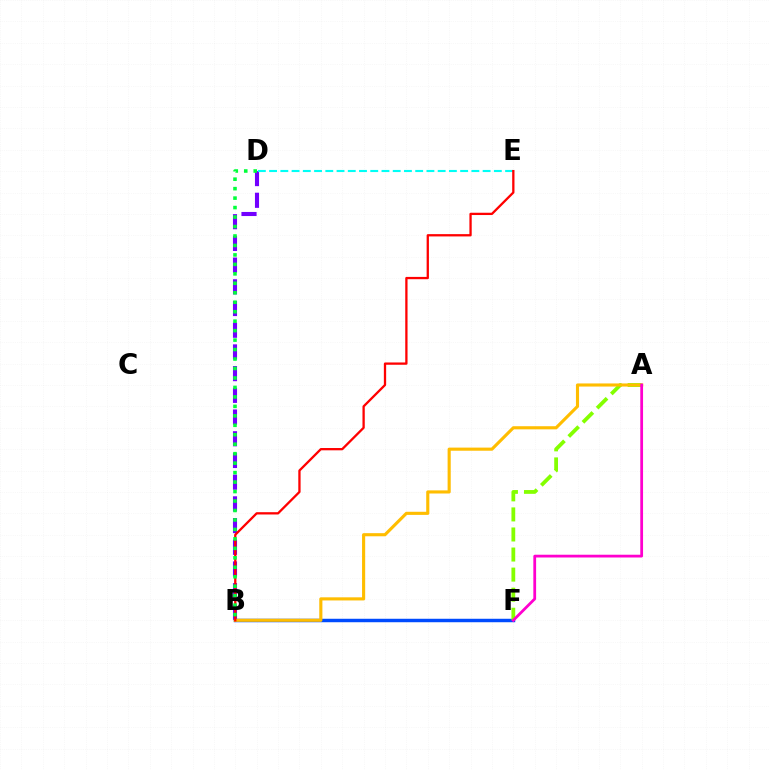{('B', 'D'): [{'color': '#7200ff', 'line_style': 'dashed', 'thickness': 2.95}, {'color': '#00ff39', 'line_style': 'dotted', 'thickness': 2.57}], ('B', 'F'): [{'color': '#004bff', 'line_style': 'solid', 'thickness': 2.49}], ('A', 'F'): [{'color': '#84ff00', 'line_style': 'dashed', 'thickness': 2.73}, {'color': '#ff00cf', 'line_style': 'solid', 'thickness': 2.0}], ('D', 'E'): [{'color': '#00fff6', 'line_style': 'dashed', 'thickness': 1.53}], ('A', 'B'): [{'color': '#ffbd00', 'line_style': 'solid', 'thickness': 2.25}], ('B', 'E'): [{'color': '#ff0000', 'line_style': 'solid', 'thickness': 1.65}]}